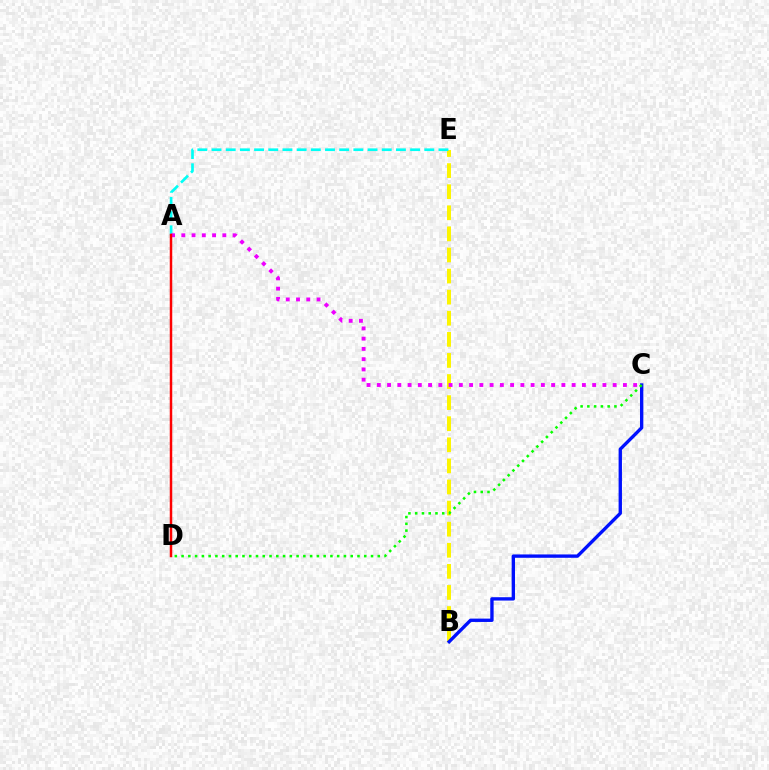{('B', 'E'): [{'color': '#fcf500', 'line_style': 'dashed', 'thickness': 2.87}], ('A', 'E'): [{'color': '#00fff6', 'line_style': 'dashed', 'thickness': 1.93}], ('A', 'C'): [{'color': '#ee00ff', 'line_style': 'dotted', 'thickness': 2.79}], ('B', 'C'): [{'color': '#0010ff', 'line_style': 'solid', 'thickness': 2.41}], ('A', 'D'): [{'color': '#ff0000', 'line_style': 'solid', 'thickness': 1.79}], ('C', 'D'): [{'color': '#08ff00', 'line_style': 'dotted', 'thickness': 1.84}]}